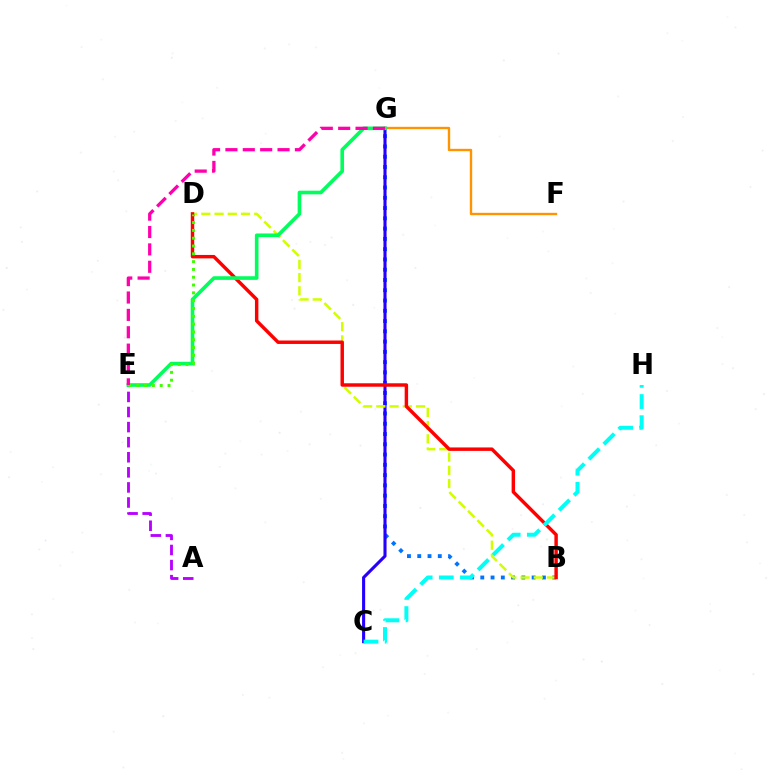{('B', 'G'): [{'color': '#0074ff', 'line_style': 'dotted', 'thickness': 2.79}], ('C', 'G'): [{'color': '#2500ff', 'line_style': 'solid', 'thickness': 2.22}], ('F', 'G'): [{'color': '#ff9400', 'line_style': 'solid', 'thickness': 1.7}], ('B', 'D'): [{'color': '#d1ff00', 'line_style': 'dashed', 'thickness': 1.8}, {'color': '#ff0000', 'line_style': 'solid', 'thickness': 2.48}], ('A', 'E'): [{'color': '#b900ff', 'line_style': 'dashed', 'thickness': 2.05}], ('E', 'G'): [{'color': '#00ff5c', 'line_style': 'solid', 'thickness': 2.62}, {'color': '#ff00ac', 'line_style': 'dashed', 'thickness': 2.36}], ('C', 'H'): [{'color': '#00fff6', 'line_style': 'dashed', 'thickness': 2.87}], ('D', 'E'): [{'color': '#3dff00', 'line_style': 'dotted', 'thickness': 2.12}]}